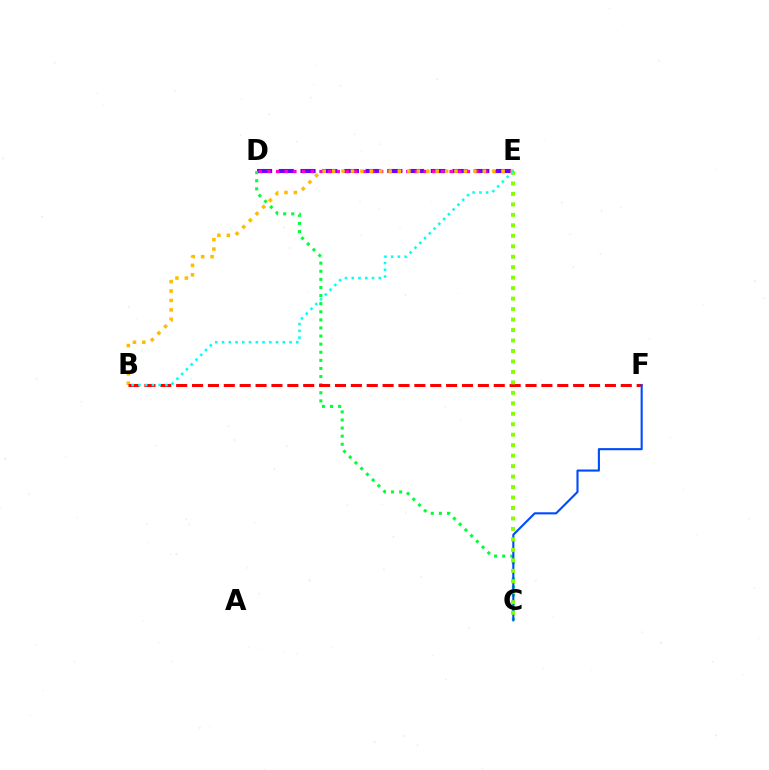{('D', 'E'): [{'color': '#7200ff', 'line_style': 'dashed', 'thickness': 2.95}, {'color': '#ff00cf', 'line_style': 'dotted', 'thickness': 2.36}], ('C', 'D'): [{'color': '#00ff39', 'line_style': 'dotted', 'thickness': 2.2}], ('B', 'E'): [{'color': '#ffbd00', 'line_style': 'dotted', 'thickness': 2.56}, {'color': '#00fff6', 'line_style': 'dotted', 'thickness': 1.84}], ('B', 'F'): [{'color': '#ff0000', 'line_style': 'dashed', 'thickness': 2.16}], ('C', 'F'): [{'color': '#004bff', 'line_style': 'solid', 'thickness': 1.52}], ('C', 'E'): [{'color': '#84ff00', 'line_style': 'dotted', 'thickness': 2.84}]}